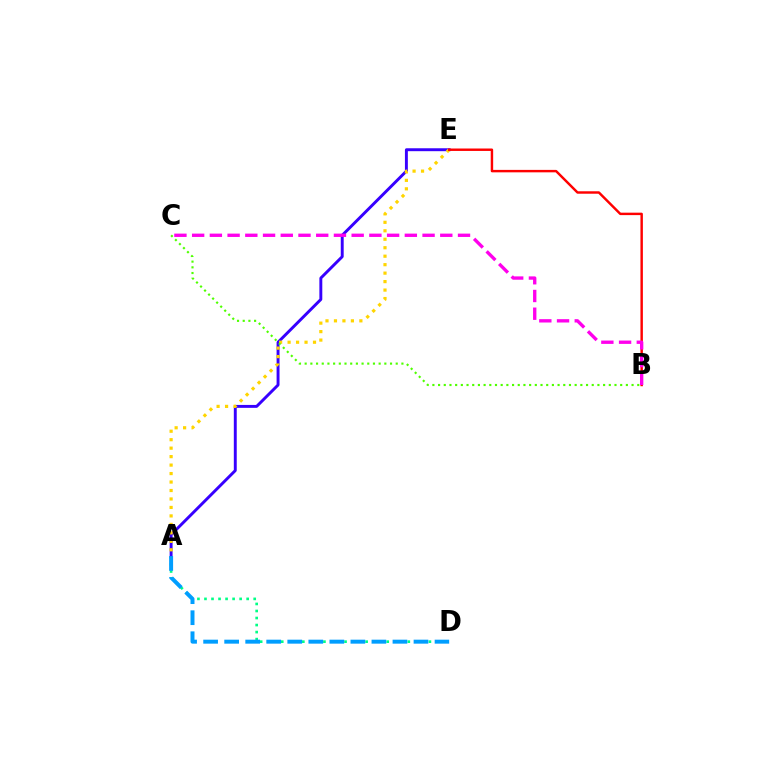{('A', 'D'): [{'color': '#00ff86', 'line_style': 'dotted', 'thickness': 1.91}, {'color': '#009eff', 'line_style': 'dashed', 'thickness': 2.86}], ('A', 'E'): [{'color': '#3700ff', 'line_style': 'solid', 'thickness': 2.1}, {'color': '#ffd500', 'line_style': 'dotted', 'thickness': 2.3}], ('B', 'C'): [{'color': '#4fff00', 'line_style': 'dotted', 'thickness': 1.55}, {'color': '#ff00ed', 'line_style': 'dashed', 'thickness': 2.41}], ('B', 'E'): [{'color': '#ff0000', 'line_style': 'solid', 'thickness': 1.76}]}